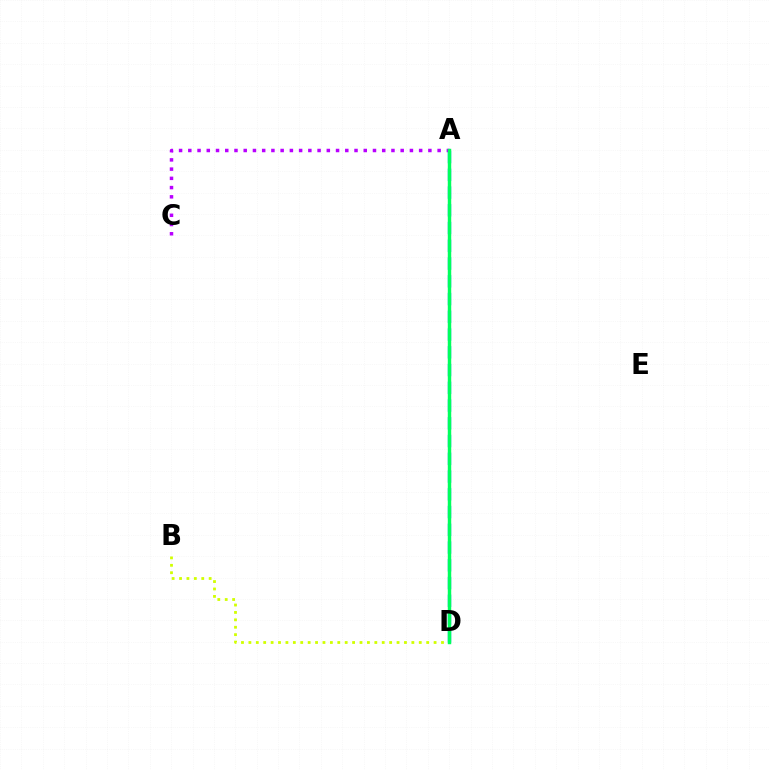{('A', 'D'): [{'color': '#ff0000', 'line_style': 'dotted', 'thickness': 2.0}, {'color': '#0074ff', 'line_style': 'dashed', 'thickness': 2.41}, {'color': '#00ff5c', 'line_style': 'solid', 'thickness': 2.48}], ('B', 'D'): [{'color': '#d1ff00', 'line_style': 'dotted', 'thickness': 2.01}], ('A', 'C'): [{'color': '#b900ff', 'line_style': 'dotted', 'thickness': 2.51}]}